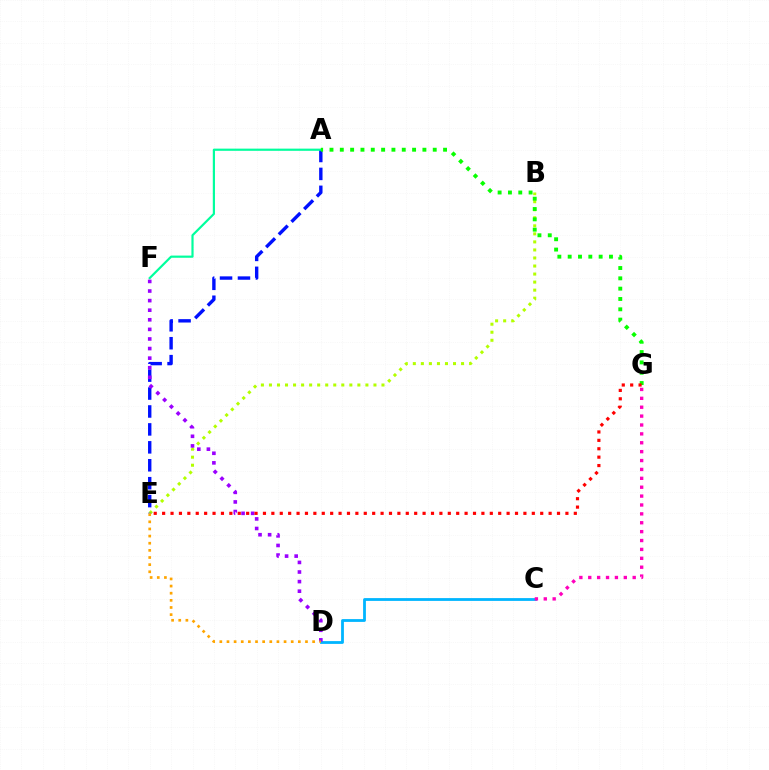{('B', 'E'): [{'color': '#b3ff00', 'line_style': 'dotted', 'thickness': 2.18}], ('C', 'D'): [{'color': '#00b5ff', 'line_style': 'solid', 'thickness': 2.01}], ('A', 'E'): [{'color': '#0010ff', 'line_style': 'dashed', 'thickness': 2.44}], ('A', 'F'): [{'color': '#00ff9d', 'line_style': 'solid', 'thickness': 1.58}], ('C', 'G'): [{'color': '#ff00bd', 'line_style': 'dotted', 'thickness': 2.41}], ('D', 'F'): [{'color': '#9b00ff', 'line_style': 'dotted', 'thickness': 2.61}], ('D', 'E'): [{'color': '#ffa500', 'line_style': 'dotted', 'thickness': 1.94}], ('A', 'G'): [{'color': '#08ff00', 'line_style': 'dotted', 'thickness': 2.81}], ('E', 'G'): [{'color': '#ff0000', 'line_style': 'dotted', 'thickness': 2.28}]}